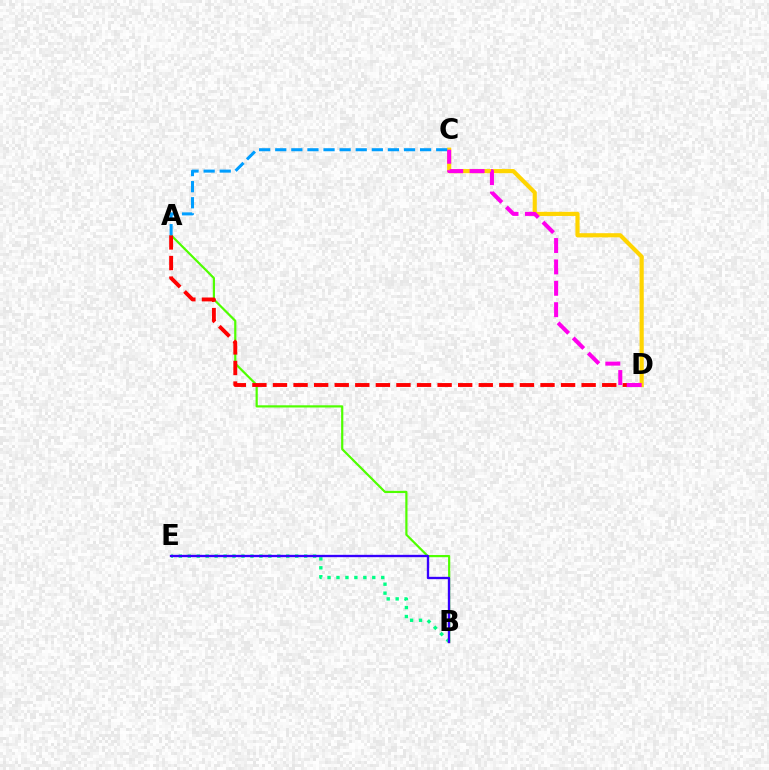{('C', 'D'): [{'color': '#ffd500', 'line_style': 'solid', 'thickness': 2.99}, {'color': '#ff00ed', 'line_style': 'dashed', 'thickness': 2.91}], ('A', 'B'): [{'color': '#4fff00', 'line_style': 'solid', 'thickness': 1.58}], ('B', 'E'): [{'color': '#00ff86', 'line_style': 'dotted', 'thickness': 2.43}, {'color': '#3700ff', 'line_style': 'solid', 'thickness': 1.69}], ('A', 'D'): [{'color': '#ff0000', 'line_style': 'dashed', 'thickness': 2.8}], ('A', 'C'): [{'color': '#009eff', 'line_style': 'dashed', 'thickness': 2.19}]}